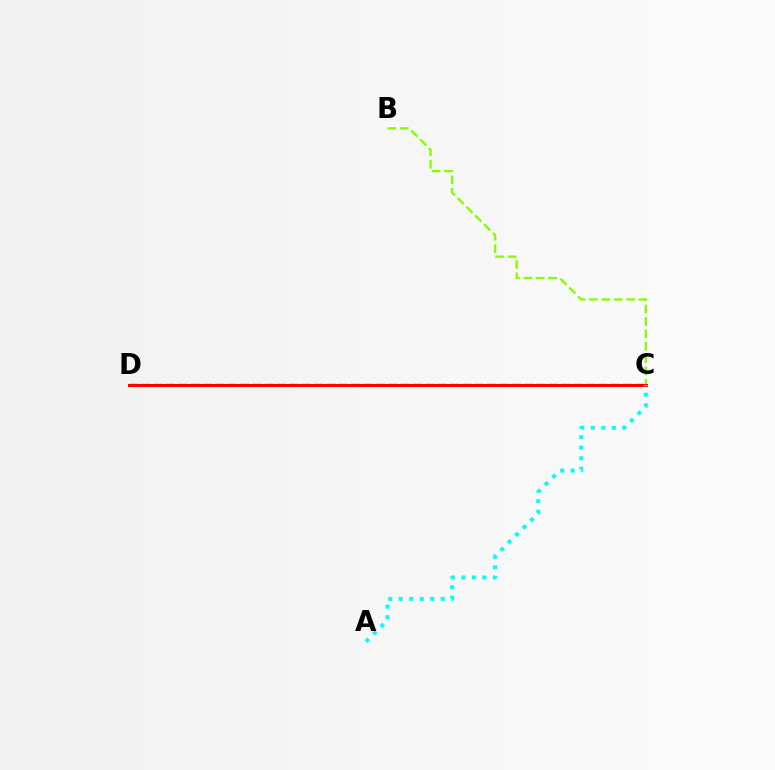{('B', 'C'): [{'color': '#84ff00', 'line_style': 'dashed', 'thickness': 1.68}], ('C', 'D'): [{'color': '#7200ff', 'line_style': 'dashed', 'thickness': 1.68}, {'color': '#ff0000', 'line_style': 'solid', 'thickness': 2.16}], ('A', 'C'): [{'color': '#00fff6', 'line_style': 'dotted', 'thickness': 2.85}]}